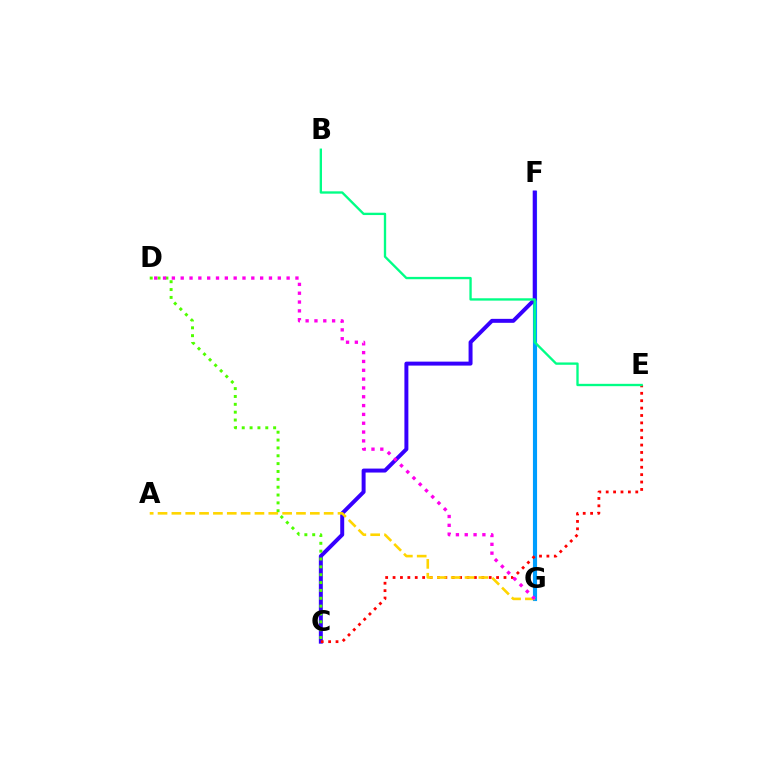{('F', 'G'): [{'color': '#009eff', 'line_style': 'solid', 'thickness': 2.98}], ('C', 'F'): [{'color': '#3700ff', 'line_style': 'solid', 'thickness': 2.85}], ('C', 'E'): [{'color': '#ff0000', 'line_style': 'dotted', 'thickness': 2.01}], ('C', 'D'): [{'color': '#4fff00', 'line_style': 'dotted', 'thickness': 2.13}], ('B', 'E'): [{'color': '#00ff86', 'line_style': 'solid', 'thickness': 1.69}], ('A', 'G'): [{'color': '#ffd500', 'line_style': 'dashed', 'thickness': 1.88}], ('D', 'G'): [{'color': '#ff00ed', 'line_style': 'dotted', 'thickness': 2.4}]}